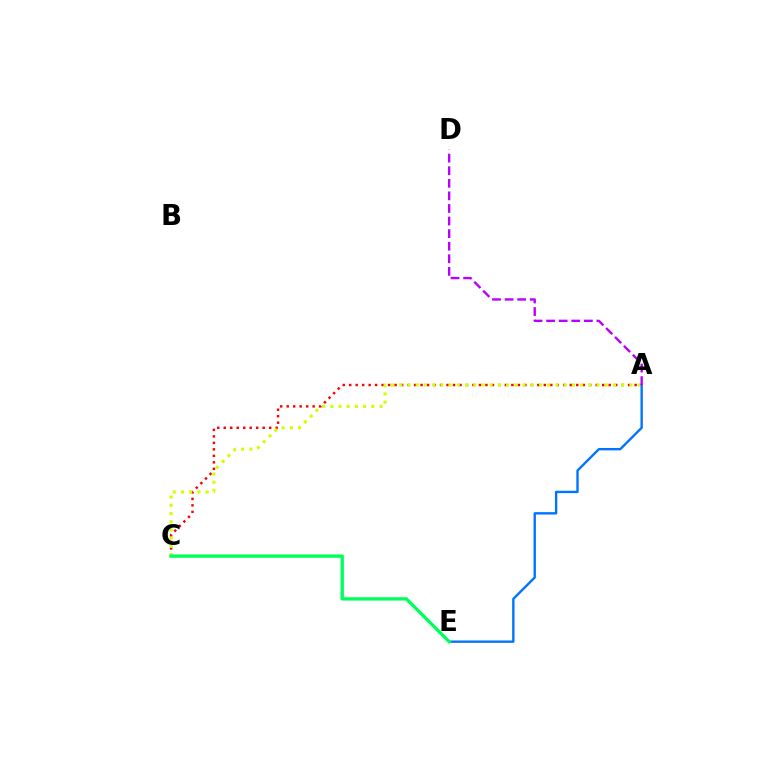{('A', 'C'): [{'color': '#ff0000', 'line_style': 'dotted', 'thickness': 1.76}, {'color': '#d1ff00', 'line_style': 'dotted', 'thickness': 2.23}], ('A', 'E'): [{'color': '#0074ff', 'line_style': 'solid', 'thickness': 1.71}], ('C', 'E'): [{'color': '#00ff5c', 'line_style': 'solid', 'thickness': 2.41}], ('A', 'D'): [{'color': '#b900ff', 'line_style': 'dashed', 'thickness': 1.71}]}